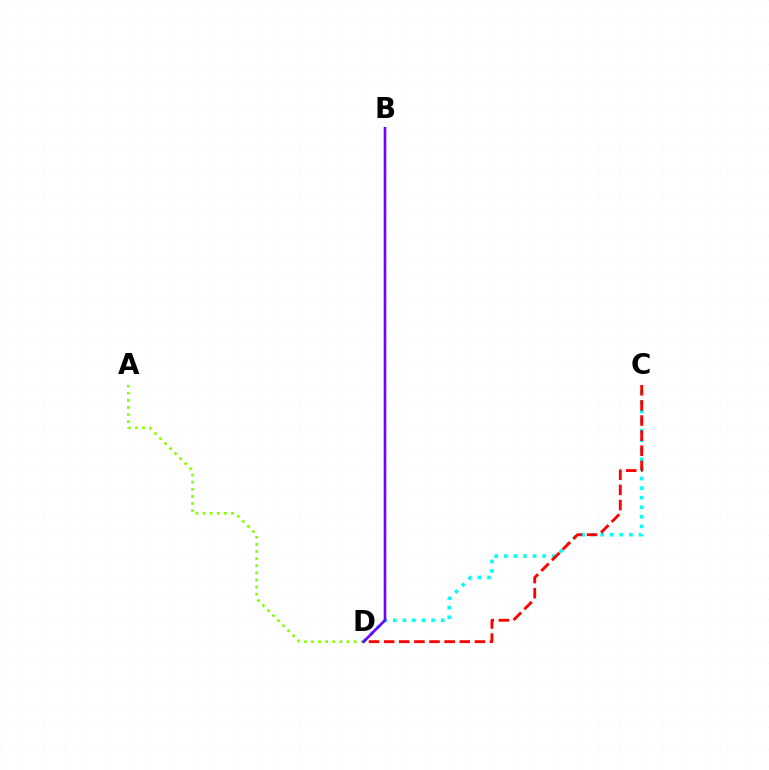{('C', 'D'): [{'color': '#00fff6', 'line_style': 'dotted', 'thickness': 2.6}, {'color': '#ff0000', 'line_style': 'dashed', 'thickness': 2.05}], ('A', 'D'): [{'color': '#84ff00', 'line_style': 'dotted', 'thickness': 1.93}], ('B', 'D'): [{'color': '#7200ff', 'line_style': 'solid', 'thickness': 1.91}]}